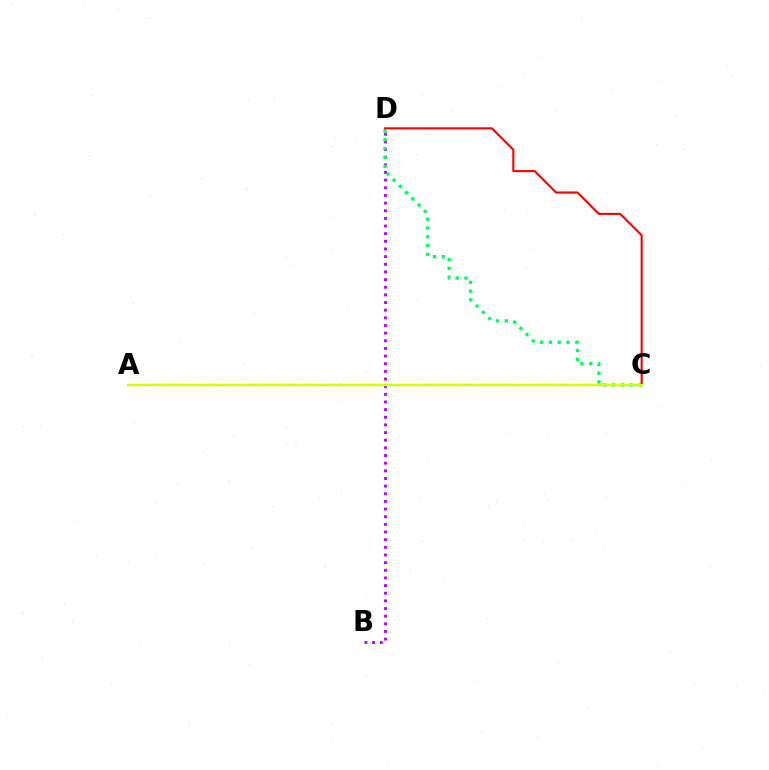{('A', 'C'): [{'color': '#0074ff', 'line_style': 'dotted', 'thickness': 1.54}, {'color': '#d1ff00', 'line_style': 'solid', 'thickness': 1.71}], ('B', 'D'): [{'color': '#b900ff', 'line_style': 'dotted', 'thickness': 2.08}], ('C', 'D'): [{'color': '#00ff5c', 'line_style': 'dotted', 'thickness': 2.4}, {'color': '#ff0000', 'line_style': 'solid', 'thickness': 1.52}]}